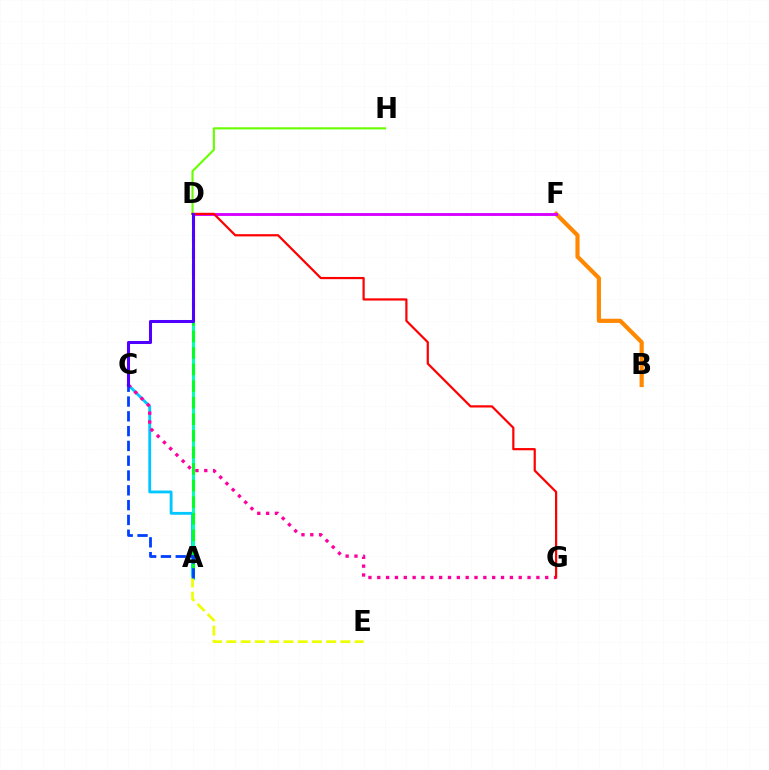{('A', 'C'): [{'color': '#00c7ff', 'line_style': 'solid', 'thickness': 2.05}, {'color': '#003fff', 'line_style': 'dashed', 'thickness': 2.01}], ('B', 'F'): [{'color': '#ff8800', 'line_style': 'solid', 'thickness': 2.99}], ('D', 'H'): [{'color': '#66ff00', 'line_style': 'solid', 'thickness': 1.52}], ('A', 'D'): [{'color': '#00ffaf', 'line_style': 'solid', 'thickness': 2.16}, {'color': '#00ff27', 'line_style': 'dashed', 'thickness': 2.25}], ('C', 'G'): [{'color': '#ff00a0', 'line_style': 'dotted', 'thickness': 2.4}], ('D', 'F'): [{'color': '#d600ff', 'line_style': 'solid', 'thickness': 2.07}], ('D', 'G'): [{'color': '#ff0000', 'line_style': 'solid', 'thickness': 1.59}], ('A', 'E'): [{'color': '#eeff00', 'line_style': 'dashed', 'thickness': 1.94}], ('C', 'D'): [{'color': '#4f00ff', 'line_style': 'solid', 'thickness': 2.19}]}